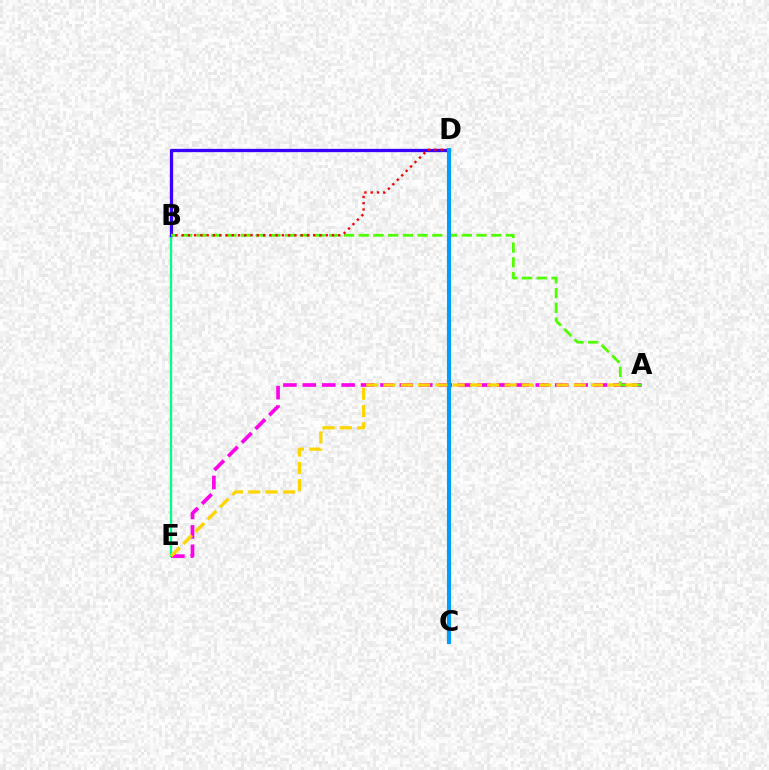{('B', 'E'): [{'color': '#00ff86', 'line_style': 'solid', 'thickness': 1.65}], ('B', 'D'): [{'color': '#3700ff', 'line_style': 'solid', 'thickness': 2.37}, {'color': '#ff0000', 'line_style': 'dotted', 'thickness': 1.7}], ('A', 'E'): [{'color': '#ff00ed', 'line_style': 'dashed', 'thickness': 2.64}, {'color': '#ffd500', 'line_style': 'dashed', 'thickness': 2.35}], ('A', 'B'): [{'color': '#4fff00', 'line_style': 'dashed', 'thickness': 2.0}], ('C', 'D'): [{'color': '#009eff', 'line_style': 'solid', 'thickness': 2.94}]}